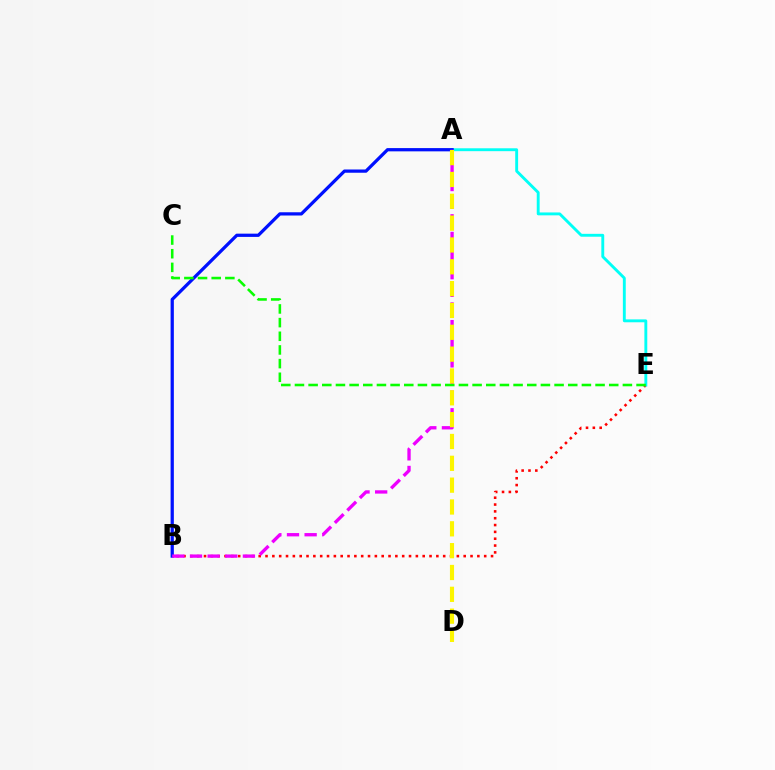{('B', 'E'): [{'color': '#ff0000', 'line_style': 'dotted', 'thickness': 1.86}], ('A', 'E'): [{'color': '#00fff6', 'line_style': 'solid', 'thickness': 2.08}], ('A', 'B'): [{'color': '#0010ff', 'line_style': 'solid', 'thickness': 2.34}, {'color': '#ee00ff', 'line_style': 'dashed', 'thickness': 2.4}], ('C', 'E'): [{'color': '#08ff00', 'line_style': 'dashed', 'thickness': 1.86}], ('A', 'D'): [{'color': '#fcf500', 'line_style': 'dashed', 'thickness': 2.97}]}